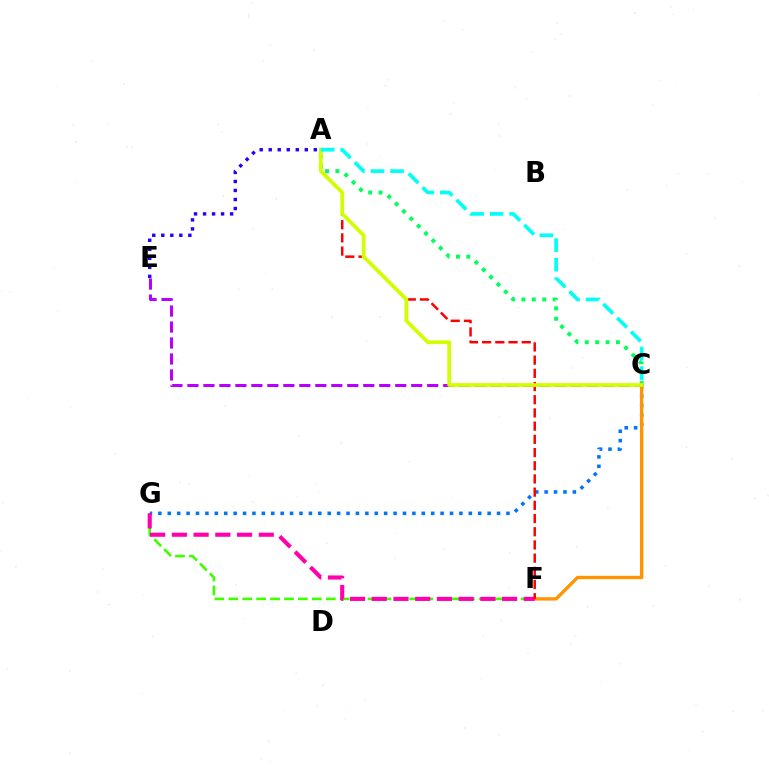{('F', 'G'): [{'color': '#3dff00', 'line_style': 'dashed', 'thickness': 1.89}, {'color': '#ff00ac', 'line_style': 'dashed', 'thickness': 2.95}], ('C', 'G'): [{'color': '#0074ff', 'line_style': 'dotted', 'thickness': 2.56}], ('C', 'E'): [{'color': '#b900ff', 'line_style': 'dashed', 'thickness': 2.17}], ('A', 'C'): [{'color': '#00ff5c', 'line_style': 'dotted', 'thickness': 2.83}, {'color': '#d1ff00', 'line_style': 'solid', 'thickness': 2.69}, {'color': '#00fff6', 'line_style': 'dashed', 'thickness': 2.66}], ('C', 'F'): [{'color': '#ff9400', 'line_style': 'solid', 'thickness': 2.42}], ('A', 'F'): [{'color': '#ff0000', 'line_style': 'dashed', 'thickness': 1.79}], ('A', 'E'): [{'color': '#2500ff', 'line_style': 'dotted', 'thickness': 2.45}]}